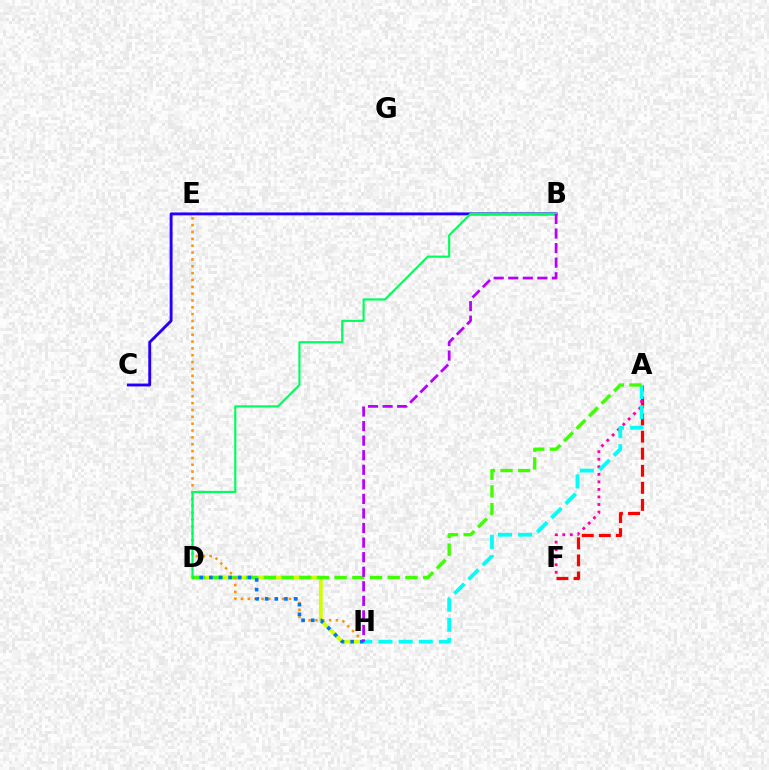{('D', 'H'): [{'color': '#d1ff00', 'line_style': 'solid', 'thickness': 2.71}, {'color': '#0074ff', 'line_style': 'dotted', 'thickness': 2.62}], ('A', 'F'): [{'color': '#ff0000', 'line_style': 'dashed', 'thickness': 2.32}, {'color': '#ff00ac', 'line_style': 'dotted', 'thickness': 2.05}], ('A', 'H'): [{'color': '#00fff6', 'line_style': 'dashed', 'thickness': 2.74}], ('A', 'D'): [{'color': '#3dff00', 'line_style': 'dashed', 'thickness': 2.4}], ('E', 'H'): [{'color': '#ff9400', 'line_style': 'dotted', 'thickness': 1.86}], ('B', 'C'): [{'color': '#2500ff', 'line_style': 'solid', 'thickness': 2.08}], ('B', 'D'): [{'color': '#00ff5c', 'line_style': 'solid', 'thickness': 1.56}], ('B', 'H'): [{'color': '#b900ff', 'line_style': 'dashed', 'thickness': 1.98}]}